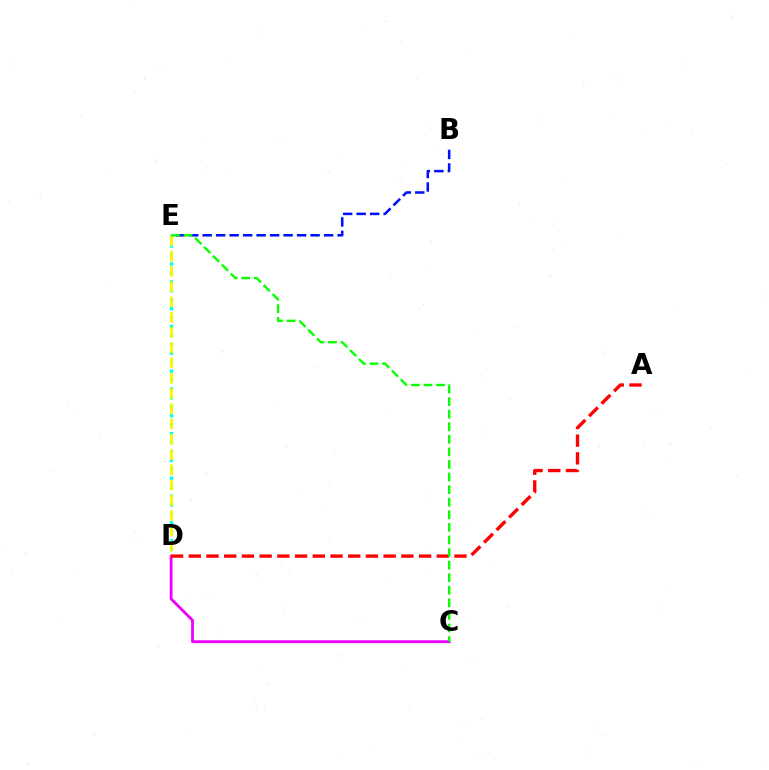{('B', 'E'): [{'color': '#0010ff', 'line_style': 'dashed', 'thickness': 1.83}], ('C', 'D'): [{'color': '#ee00ff', 'line_style': 'solid', 'thickness': 2.02}], ('D', 'E'): [{'color': '#00fff6', 'line_style': 'dotted', 'thickness': 2.43}, {'color': '#fcf500', 'line_style': 'dashed', 'thickness': 2.07}], ('A', 'D'): [{'color': '#ff0000', 'line_style': 'dashed', 'thickness': 2.41}], ('C', 'E'): [{'color': '#08ff00', 'line_style': 'dashed', 'thickness': 1.71}]}